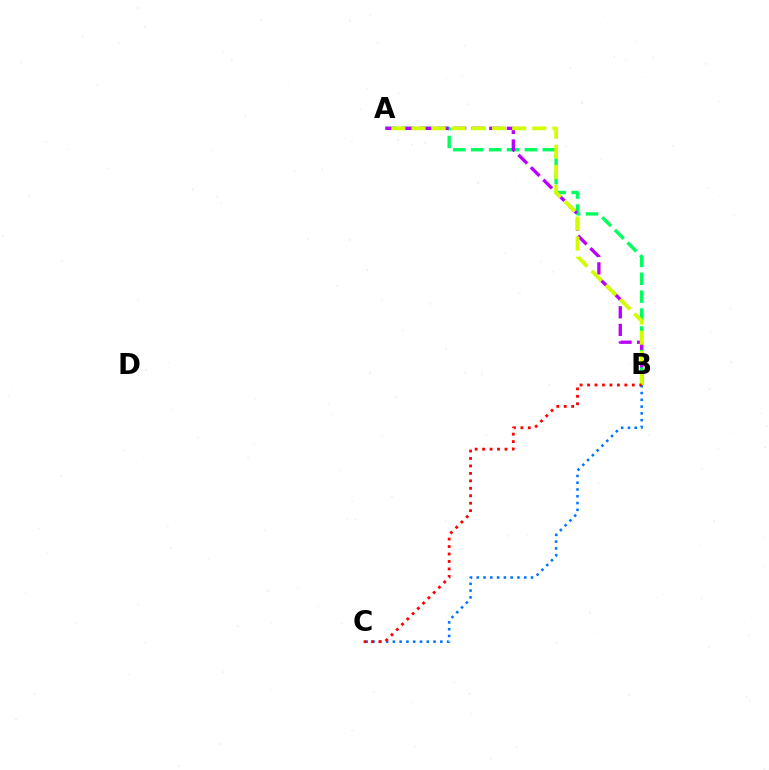{('B', 'C'): [{'color': '#0074ff', 'line_style': 'dotted', 'thickness': 1.84}, {'color': '#ff0000', 'line_style': 'dotted', 'thickness': 2.03}], ('A', 'B'): [{'color': '#00ff5c', 'line_style': 'dashed', 'thickness': 2.43}, {'color': '#b900ff', 'line_style': 'dashed', 'thickness': 2.39}, {'color': '#d1ff00', 'line_style': 'dashed', 'thickness': 2.73}]}